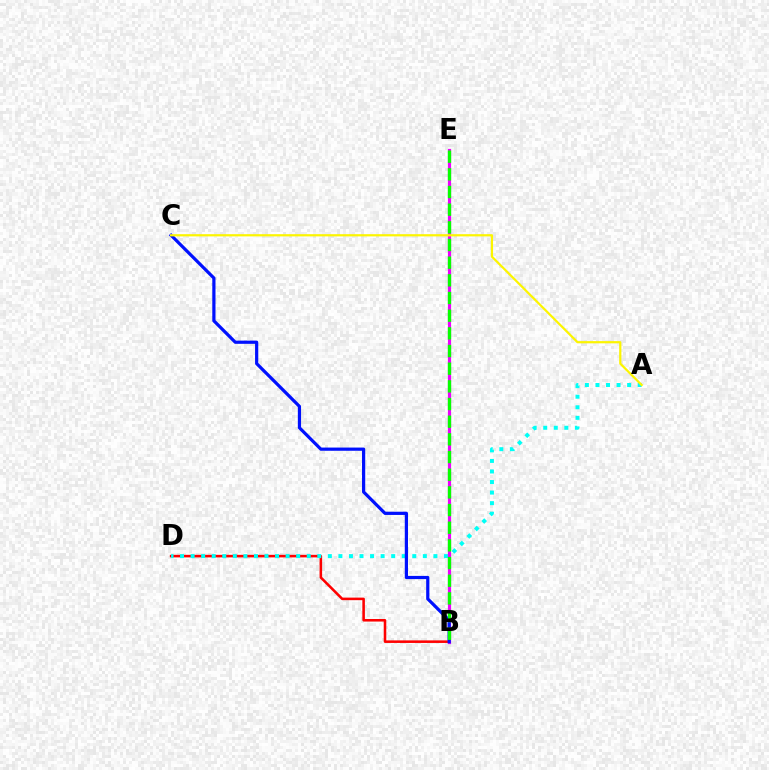{('B', 'D'): [{'color': '#ff0000', 'line_style': 'solid', 'thickness': 1.84}], ('A', 'D'): [{'color': '#00fff6', 'line_style': 'dotted', 'thickness': 2.87}], ('B', 'E'): [{'color': '#ee00ff', 'line_style': 'solid', 'thickness': 2.28}, {'color': '#08ff00', 'line_style': 'dashed', 'thickness': 2.4}], ('B', 'C'): [{'color': '#0010ff', 'line_style': 'solid', 'thickness': 2.31}], ('A', 'C'): [{'color': '#fcf500', 'line_style': 'solid', 'thickness': 1.59}]}